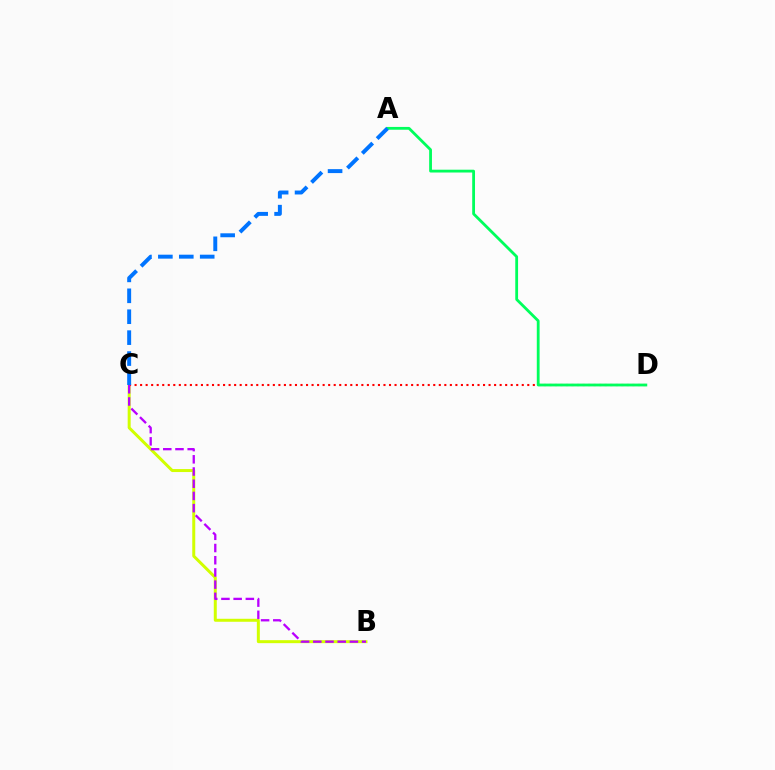{('B', 'C'): [{'color': '#d1ff00', 'line_style': 'solid', 'thickness': 2.15}, {'color': '#b900ff', 'line_style': 'dashed', 'thickness': 1.66}], ('C', 'D'): [{'color': '#ff0000', 'line_style': 'dotted', 'thickness': 1.5}], ('A', 'D'): [{'color': '#00ff5c', 'line_style': 'solid', 'thickness': 2.02}], ('A', 'C'): [{'color': '#0074ff', 'line_style': 'dashed', 'thickness': 2.84}]}